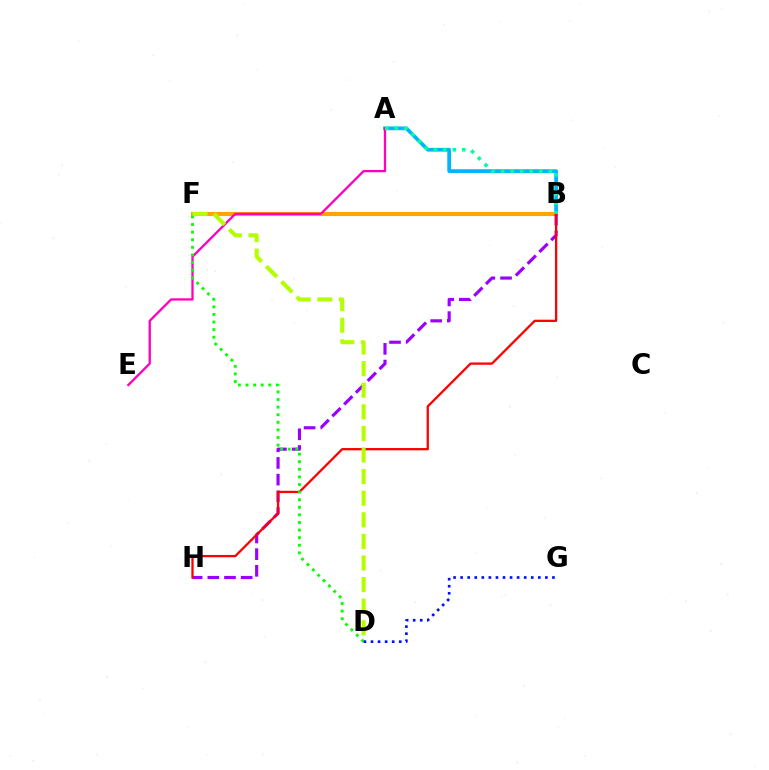{('A', 'B'): [{'color': '#00b5ff', 'line_style': 'solid', 'thickness': 2.68}, {'color': '#00ff9d', 'line_style': 'dotted', 'thickness': 2.59}], ('B', 'F'): [{'color': '#ffa500', 'line_style': 'solid', 'thickness': 2.96}], ('A', 'E'): [{'color': '#ff00bd', 'line_style': 'solid', 'thickness': 1.66}], ('B', 'H'): [{'color': '#9b00ff', 'line_style': 'dashed', 'thickness': 2.27}, {'color': '#ff0000', 'line_style': 'solid', 'thickness': 1.65}], ('D', 'F'): [{'color': '#08ff00', 'line_style': 'dotted', 'thickness': 2.06}, {'color': '#b3ff00', 'line_style': 'dashed', 'thickness': 2.93}], ('D', 'G'): [{'color': '#0010ff', 'line_style': 'dotted', 'thickness': 1.92}]}